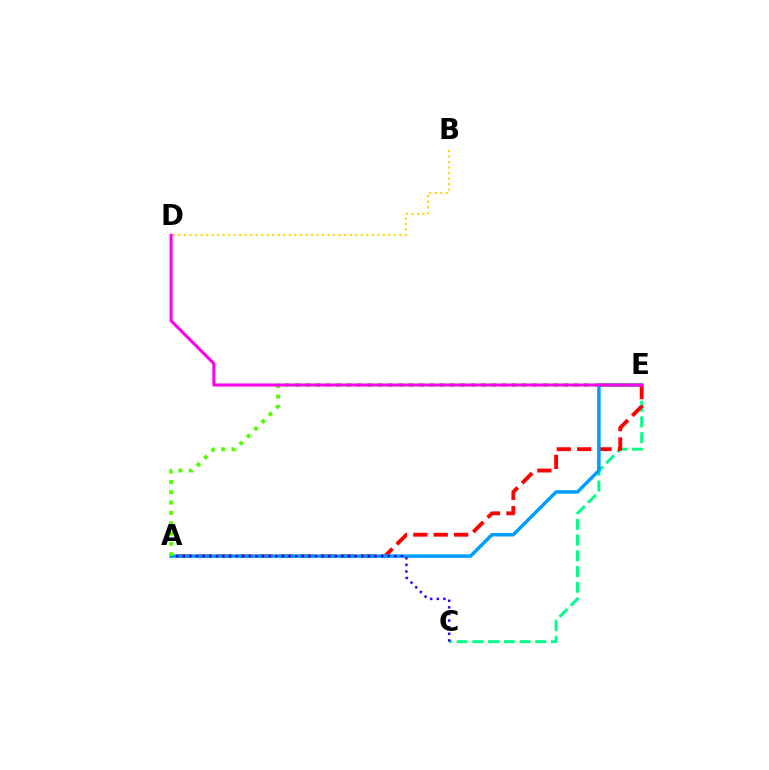{('C', 'E'): [{'color': '#00ff86', 'line_style': 'dashed', 'thickness': 2.14}], ('A', 'E'): [{'color': '#ff0000', 'line_style': 'dashed', 'thickness': 2.77}, {'color': '#009eff', 'line_style': 'solid', 'thickness': 2.51}, {'color': '#4fff00', 'line_style': 'dotted', 'thickness': 2.8}], ('A', 'C'): [{'color': '#3700ff', 'line_style': 'dotted', 'thickness': 1.8}], ('B', 'D'): [{'color': '#ffd500', 'line_style': 'dotted', 'thickness': 1.5}], ('D', 'E'): [{'color': '#ff00ed', 'line_style': 'solid', 'thickness': 2.2}]}